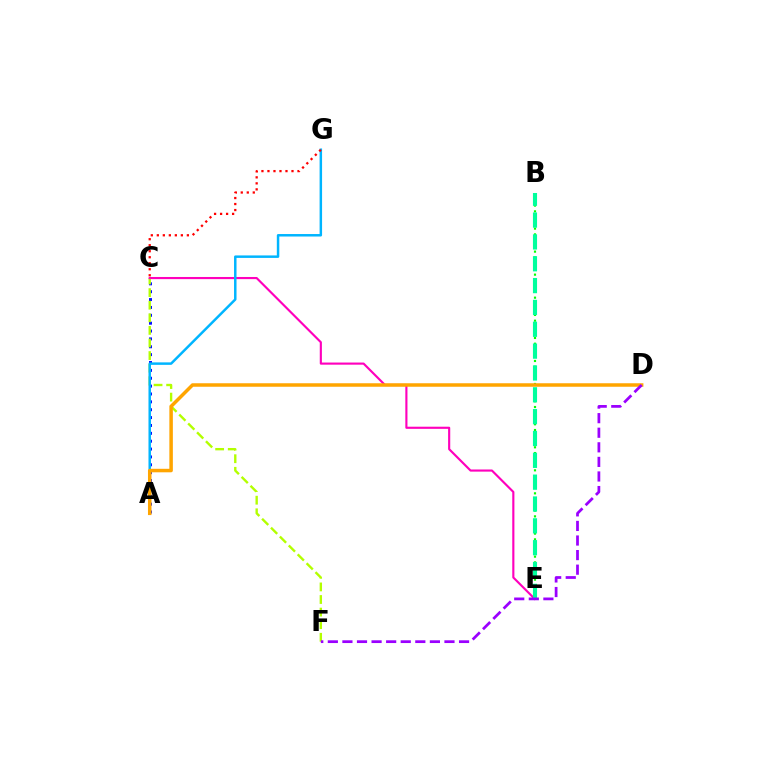{('A', 'C'): [{'color': '#0010ff', 'line_style': 'dotted', 'thickness': 2.14}], ('C', 'F'): [{'color': '#b3ff00', 'line_style': 'dashed', 'thickness': 1.71}], ('C', 'E'): [{'color': '#ff00bd', 'line_style': 'solid', 'thickness': 1.54}], ('A', 'G'): [{'color': '#00b5ff', 'line_style': 'solid', 'thickness': 1.79}], ('B', 'E'): [{'color': '#08ff00', 'line_style': 'dotted', 'thickness': 1.56}, {'color': '#00ff9d', 'line_style': 'dashed', 'thickness': 2.97}], ('A', 'D'): [{'color': '#ffa500', 'line_style': 'solid', 'thickness': 2.52}], ('C', 'G'): [{'color': '#ff0000', 'line_style': 'dotted', 'thickness': 1.63}], ('D', 'F'): [{'color': '#9b00ff', 'line_style': 'dashed', 'thickness': 1.98}]}